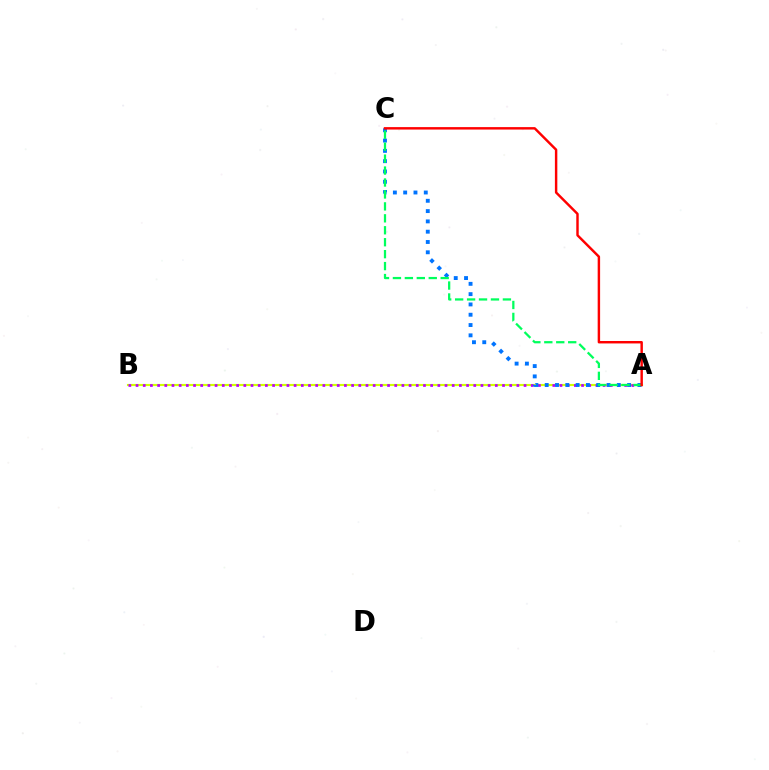{('A', 'B'): [{'color': '#d1ff00', 'line_style': 'solid', 'thickness': 1.54}, {'color': '#b900ff', 'line_style': 'dotted', 'thickness': 1.95}], ('A', 'C'): [{'color': '#0074ff', 'line_style': 'dotted', 'thickness': 2.8}, {'color': '#00ff5c', 'line_style': 'dashed', 'thickness': 1.62}, {'color': '#ff0000', 'line_style': 'solid', 'thickness': 1.76}]}